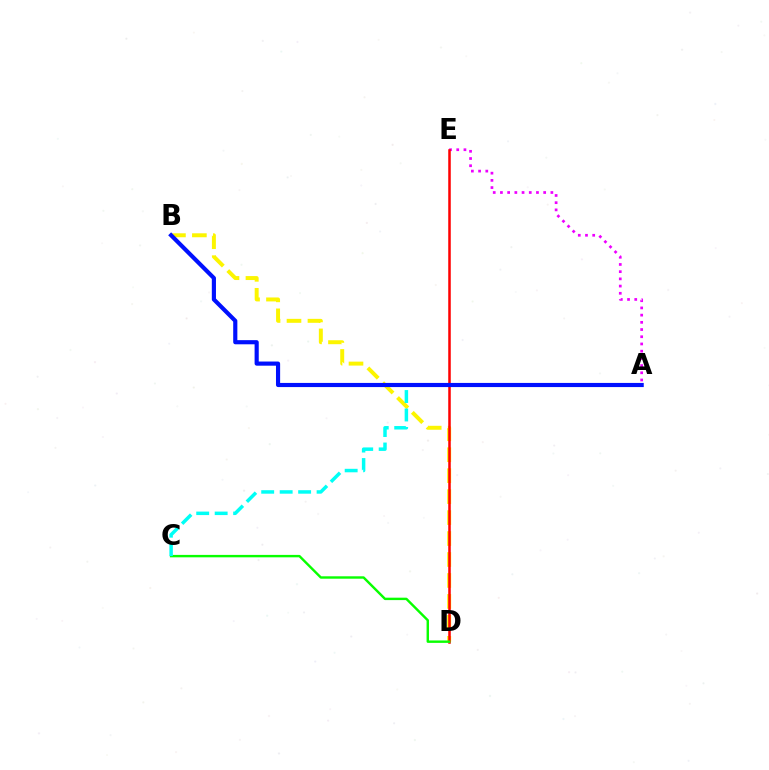{('B', 'D'): [{'color': '#fcf500', 'line_style': 'dashed', 'thickness': 2.85}], ('A', 'E'): [{'color': '#ee00ff', 'line_style': 'dotted', 'thickness': 1.96}], ('D', 'E'): [{'color': '#ff0000', 'line_style': 'solid', 'thickness': 1.82}], ('C', 'D'): [{'color': '#08ff00', 'line_style': 'solid', 'thickness': 1.74}], ('A', 'C'): [{'color': '#00fff6', 'line_style': 'dashed', 'thickness': 2.51}], ('A', 'B'): [{'color': '#0010ff', 'line_style': 'solid', 'thickness': 2.99}]}